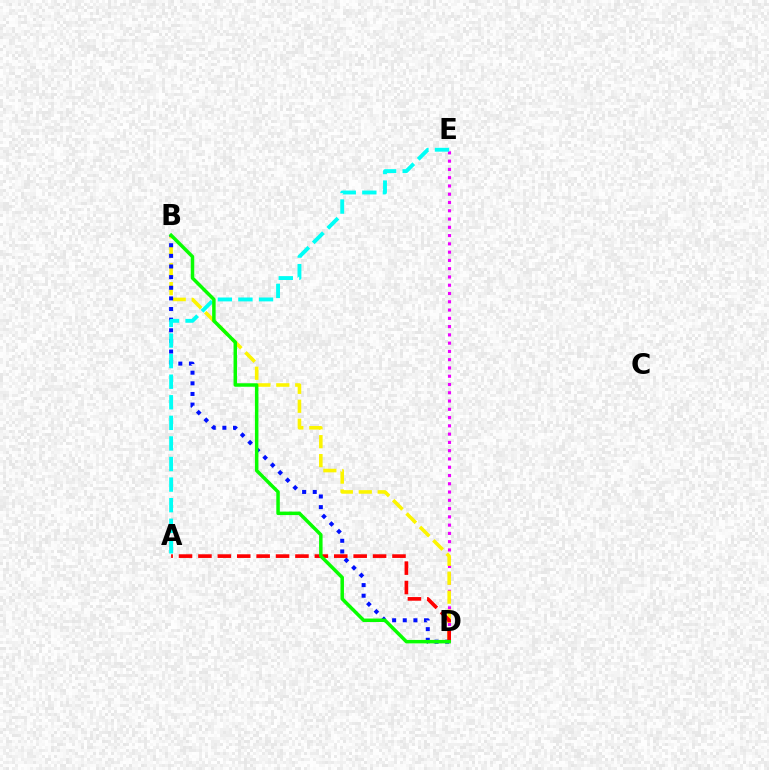{('D', 'E'): [{'color': '#ee00ff', 'line_style': 'dotted', 'thickness': 2.25}], ('B', 'D'): [{'color': '#fcf500', 'line_style': 'dashed', 'thickness': 2.57}, {'color': '#0010ff', 'line_style': 'dotted', 'thickness': 2.89}, {'color': '#08ff00', 'line_style': 'solid', 'thickness': 2.51}], ('A', 'E'): [{'color': '#00fff6', 'line_style': 'dashed', 'thickness': 2.8}], ('A', 'D'): [{'color': '#ff0000', 'line_style': 'dashed', 'thickness': 2.64}]}